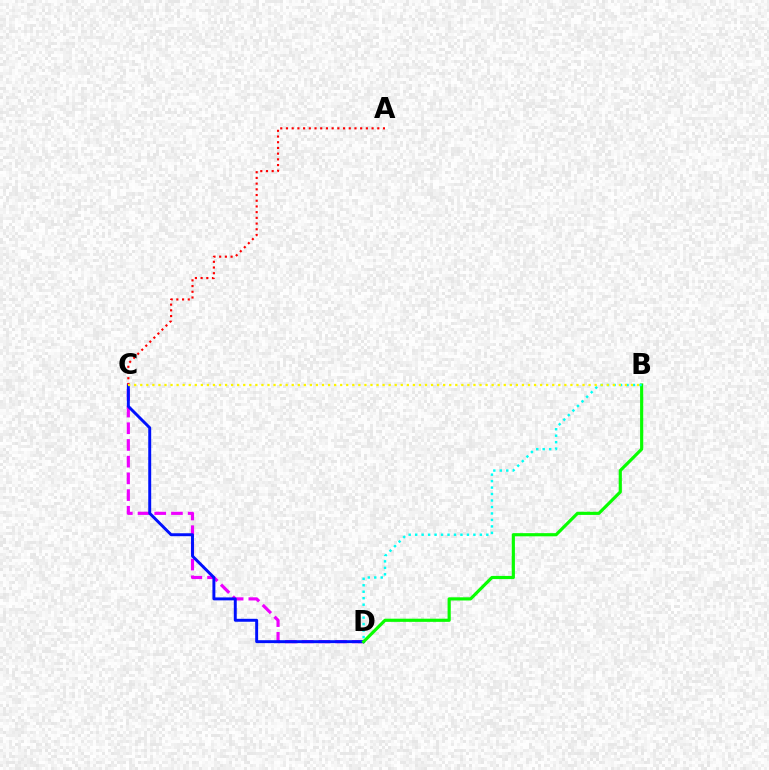{('C', 'D'): [{'color': '#ee00ff', 'line_style': 'dashed', 'thickness': 2.27}, {'color': '#0010ff', 'line_style': 'solid', 'thickness': 2.12}], ('A', 'C'): [{'color': '#ff0000', 'line_style': 'dotted', 'thickness': 1.55}], ('B', 'D'): [{'color': '#08ff00', 'line_style': 'solid', 'thickness': 2.28}, {'color': '#00fff6', 'line_style': 'dotted', 'thickness': 1.76}], ('B', 'C'): [{'color': '#fcf500', 'line_style': 'dotted', 'thickness': 1.65}]}